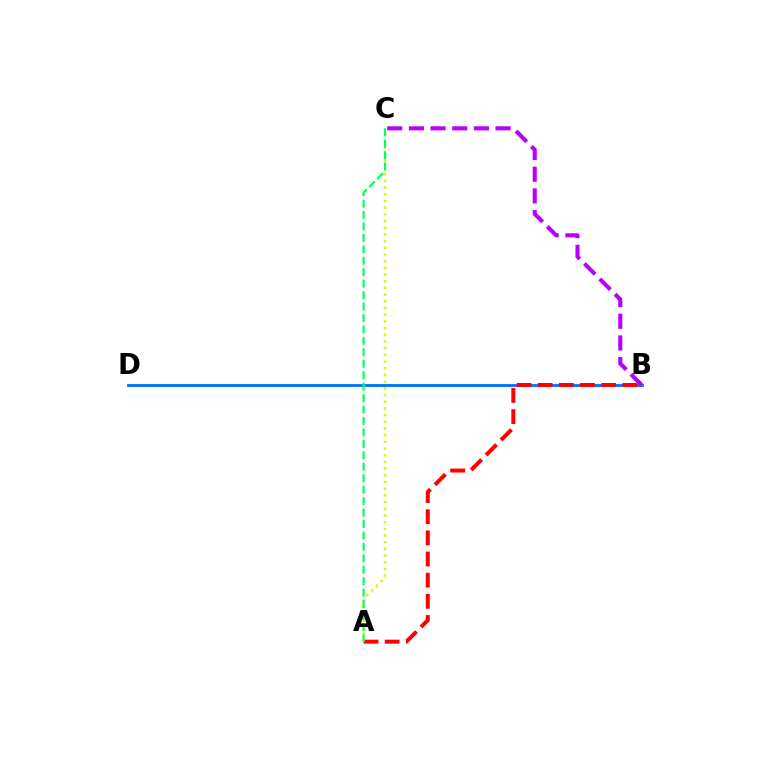{('B', 'D'): [{'color': '#0074ff', 'line_style': 'solid', 'thickness': 2.05}], ('B', 'C'): [{'color': '#b900ff', 'line_style': 'dashed', 'thickness': 2.94}], ('A', 'B'): [{'color': '#ff0000', 'line_style': 'dashed', 'thickness': 2.87}], ('A', 'C'): [{'color': '#d1ff00', 'line_style': 'dotted', 'thickness': 1.82}, {'color': '#00ff5c', 'line_style': 'dashed', 'thickness': 1.55}]}